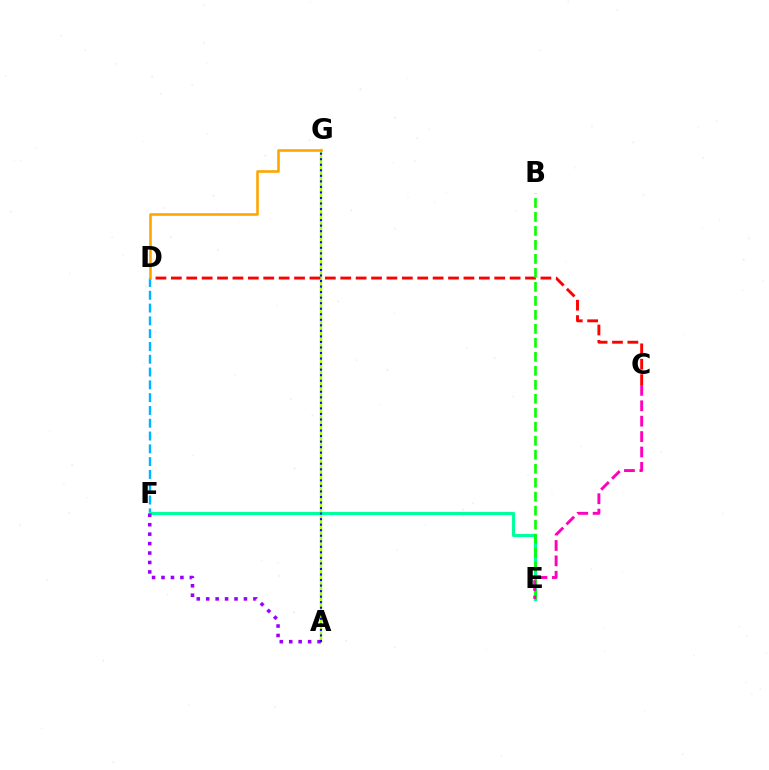{('A', 'G'): [{'color': '#b3ff00', 'line_style': 'solid', 'thickness': 1.72}, {'color': '#0010ff', 'line_style': 'dotted', 'thickness': 1.5}], ('D', 'F'): [{'color': '#00b5ff', 'line_style': 'dashed', 'thickness': 1.74}], ('C', 'D'): [{'color': '#ff0000', 'line_style': 'dashed', 'thickness': 2.09}], ('E', 'F'): [{'color': '#00ff9d', 'line_style': 'solid', 'thickness': 2.25}], ('A', 'F'): [{'color': '#9b00ff', 'line_style': 'dotted', 'thickness': 2.56}], ('B', 'E'): [{'color': '#08ff00', 'line_style': 'dashed', 'thickness': 1.9}], ('D', 'G'): [{'color': '#ffa500', 'line_style': 'solid', 'thickness': 1.87}], ('C', 'E'): [{'color': '#ff00bd', 'line_style': 'dashed', 'thickness': 2.09}]}